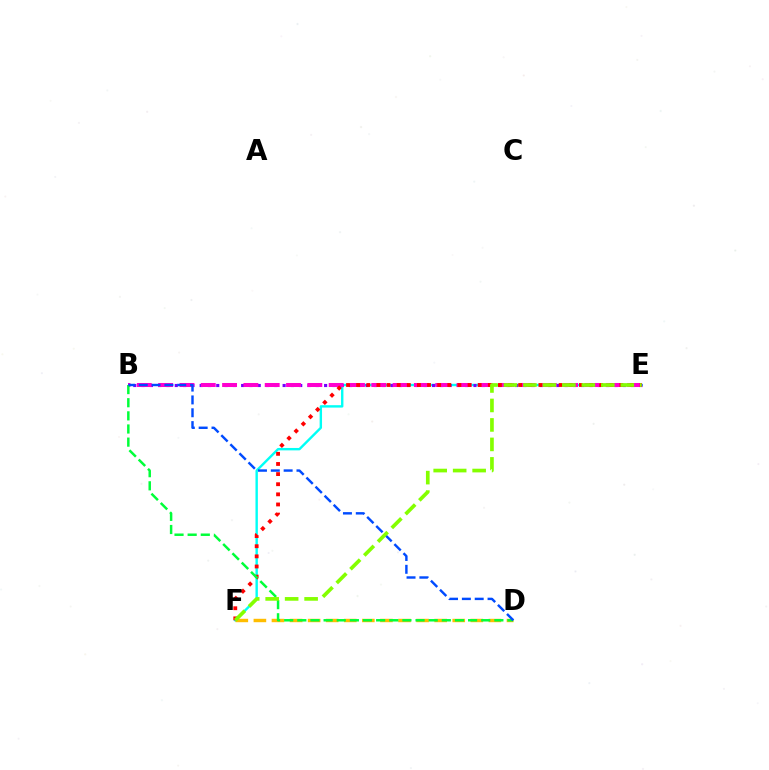{('E', 'F'): [{'color': '#00fff6', 'line_style': 'solid', 'thickness': 1.73}, {'color': '#ff0000', 'line_style': 'dotted', 'thickness': 2.75}, {'color': '#84ff00', 'line_style': 'dashed', 'thickness': 2.65}], ('B', 'E'): [{'color': '#7200ff', 'line_style': 'dotted', 'thickness': 2.25}, {'color': '#ff00cf', 'line_style': 'dashed', 'thickness': 2.9}], ('D', 'F'): [{'color': '#ffbd00', 'line_style': 'dashed', 'thickness': 2.46}], ('B', 'D'): [{'color': '#00ff39', 'line_style': 'dashed', 'thickness': 1.78}, {'color': '#004bff', 'line_style': 'dashed', 'thickness': 1.74}]}